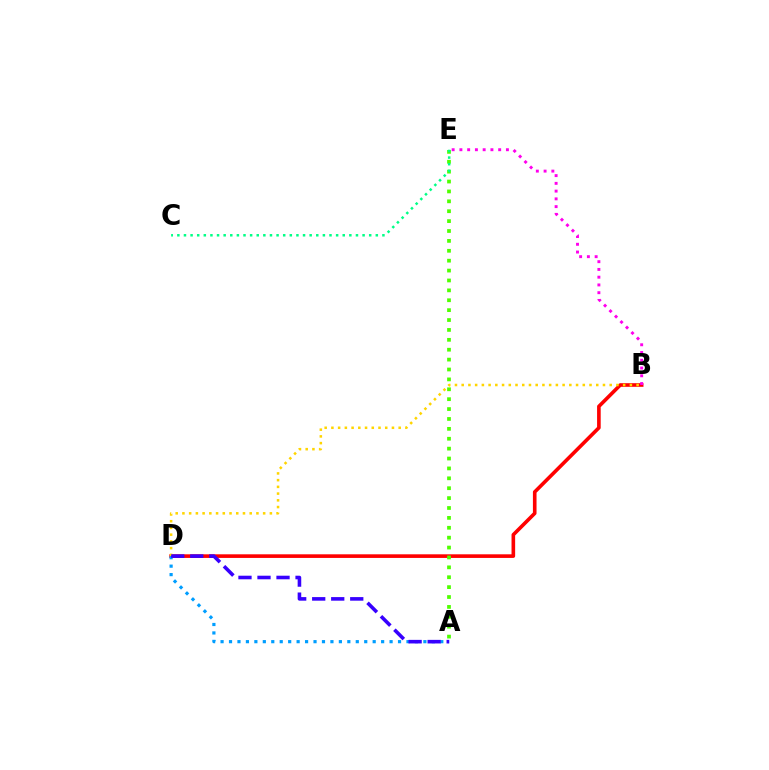{('B', 'D'): [{'color': '#ff0000', 'line_style': 'solid', 'thickness': 2.61}, {'color': '#ffd500', 'line_style': 'dotted', 'thickness': 1.83}], ('A', 'E'): [{'color': '#4fff00', 'line_style': 'dotted', 'thickness': 2.69}], ('A', 'D'): [{'color': '#009eff', 'line_style': 'dotted', 'thickness': 2.3}, {'color': '#3700ff', 'line_style': 'dashed', 'thickness': 2.58}], ('C', 'E'): [{'color': '#00ff86', 'line_style': 'dotted', 'thickness': 1.8}], ('B', 'E'): [{'color': '#ff00ed', 'line_style': 'dotted', 'thickness': 2.11}]}